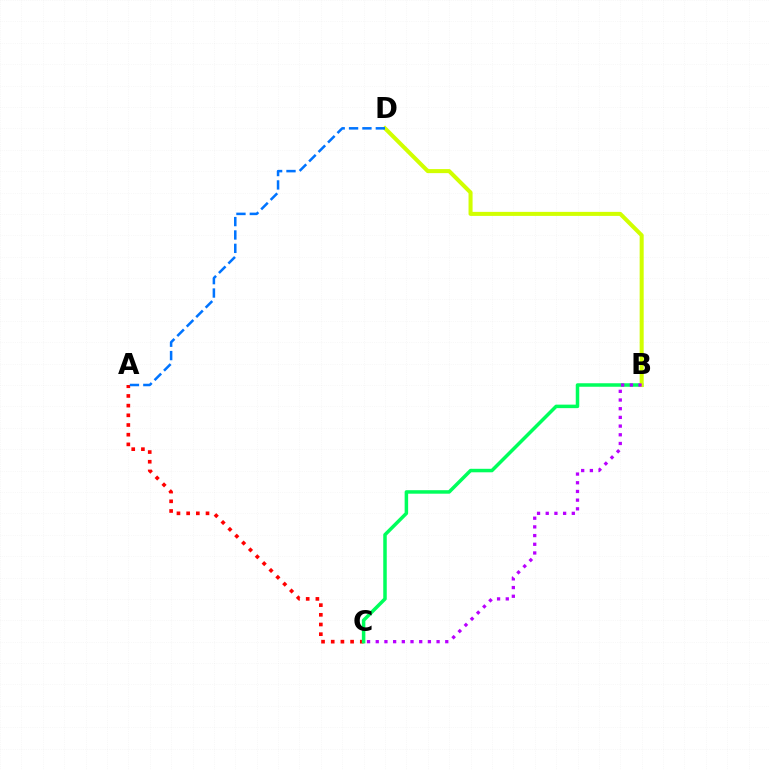{('A', 'C'): [{'color': '#ff0000', 'line_style': 'dotted', 'thickness': 2.63}], ('B', 'C'): [{'color': '#00ff5c', 'line_style': 'solid', 'thickness': 2.52}, {'color': '#b900ff', 'line_style': 'dotted', 'thickness': 2.36}], ('B', 'D'): [{'color': '#d1ff00', 'line_style': 'solid', 'thickness': 2.91}], ('A', 'D'): [{'color': '#0074ff', 'line_style': 'dashed', 'thickness': 1.82}]}